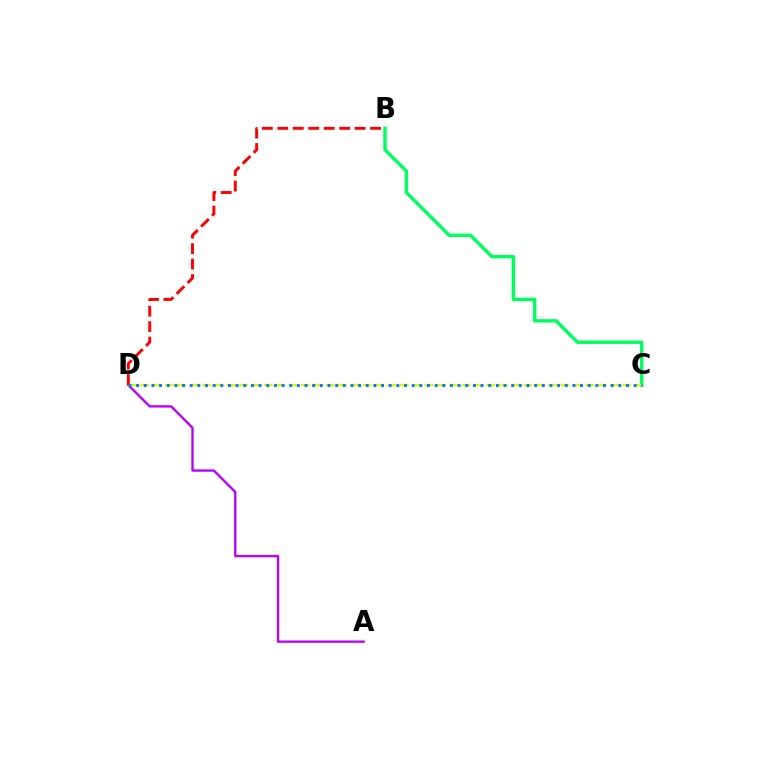{('A', 'D'): [{'color': '#b900ff', 'line_style': 'solid', 'thickness': 1.7}], ('B', 'C'): [{'color': '#00ff5c', 'line_style': 'solid', 'thickness': 2.45}], ('C', 'D'): [{'color': '#d1ff00', 'line_style': 'dashed', 'thickness': 1.68}, {'color': '#0074ff', 'line_style': 'dotted', 'thickness': 2.08}], ('B', 'D'): [{'color': '#ff0000', 'line_style': 'dashed', 'thickness': 2.1}]}